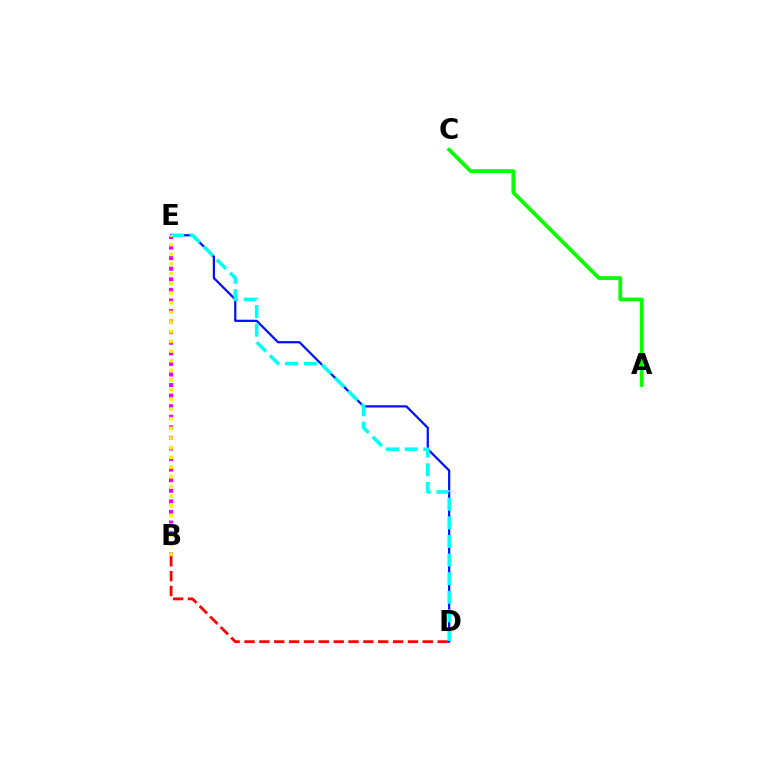{('D', 'E'): [{'color': '#0010ff', 'line_style': 'solid', 'thickness': 1.61}, {'color': '#00fff6', 'line_style': 'dashed', 'thickness': 2.53}], ('B', 'E'): [{'color': '#ee00ff', 'line_style': 'dotted', 'thickness': 2.87}, {'color': '#fcf500', 'line_style': 'dotted', 'thickness': 2.63}], ('B', 'D'): [{'color': '#ff0000', 'line_style': 'dashed', 'thickness': 2.02}], ('A', 'C'): [{'color': '#08ff00', 'line_style': 'solid', 'thickness': 2.72}]}